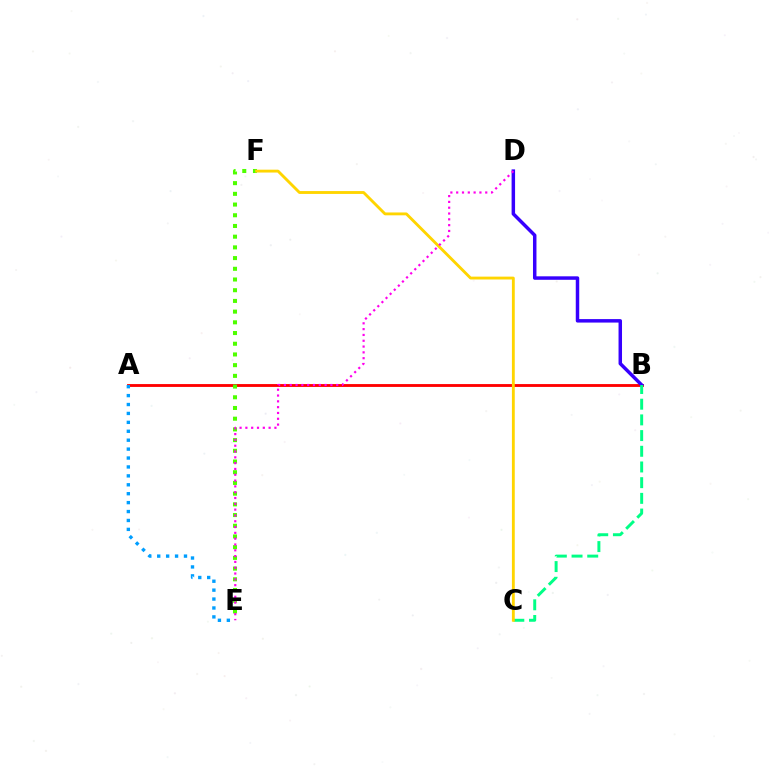{('A', 'B'): [{'color': '#ff0000', 'line_style': 'solid', 'thickness': 2.05}], ('B', 'D'): [{'color': '#3700ff', 'line_style': 'solid', 'thickness': 2.5}], ('A', 'E'): [{'color': '#009eff', 'line_style': 'dotted', 'thickness': 2.42}], ('B', 'C'): [{'color': '#00ff86', 'line_style': 'dashed', 'thickness': 2.13}], ('E', 'F'): [{'color': '#4fff00', 'line_style': 'dotted', 'thickness': 2.91}], ('C', 'F'): [{'color': '#ffd500', 'line_style': 'solid', 'thickness': 2.06}], ('D', 'E'): [{'color': '#ff00ed', 'line_style': 'dotted', 'thickness': 1.58}]}